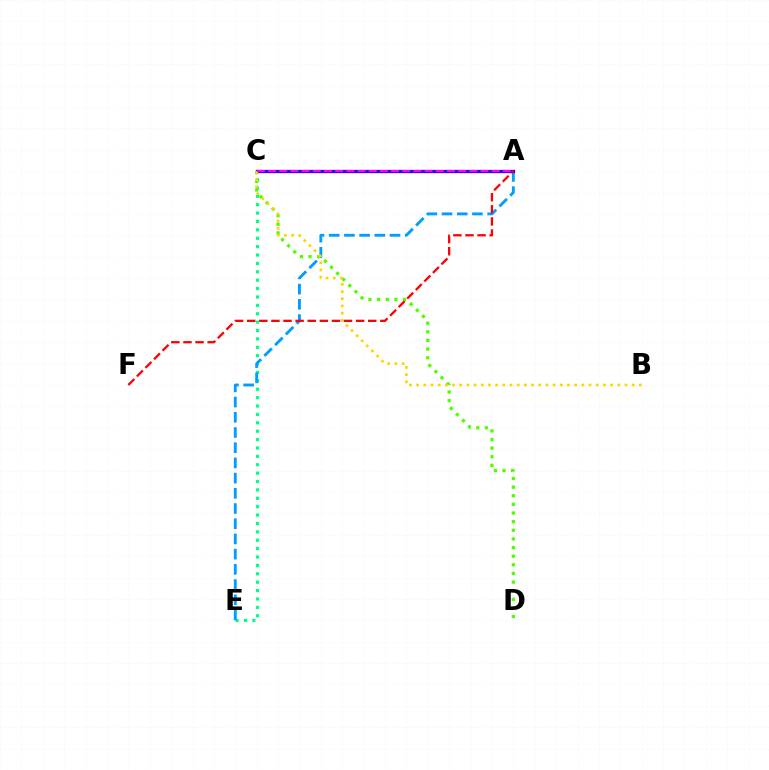{('C', 'D'): [{'color': '#4fff00', 'line_style': 'dotted', 'thickness': 2.35}], ('C', 'E'): [{'color': '#00ff86', 'line_style': 'dotted', 'thickness': 2.28}], ('A', 'E'): [{'color': '#009eff', 'line_style': 'dashed', 'thickness': 2.07}], ('A', 'C'): [{'color': '#3700ff', 'line_style': 'solid', 'thickness': 2.38}, {'color': '#ff00ed', 'line_style': 'dashed', 'thickness': 1.52}], ('B', 'C'): [{'color': '#ffd500', 'line_style': 'dotted', 'thickness': 1.95}], ('A', 'F'): [{'color': '#ff0000', 'line_style': 'dashed', 'thickness': 1.64}]}